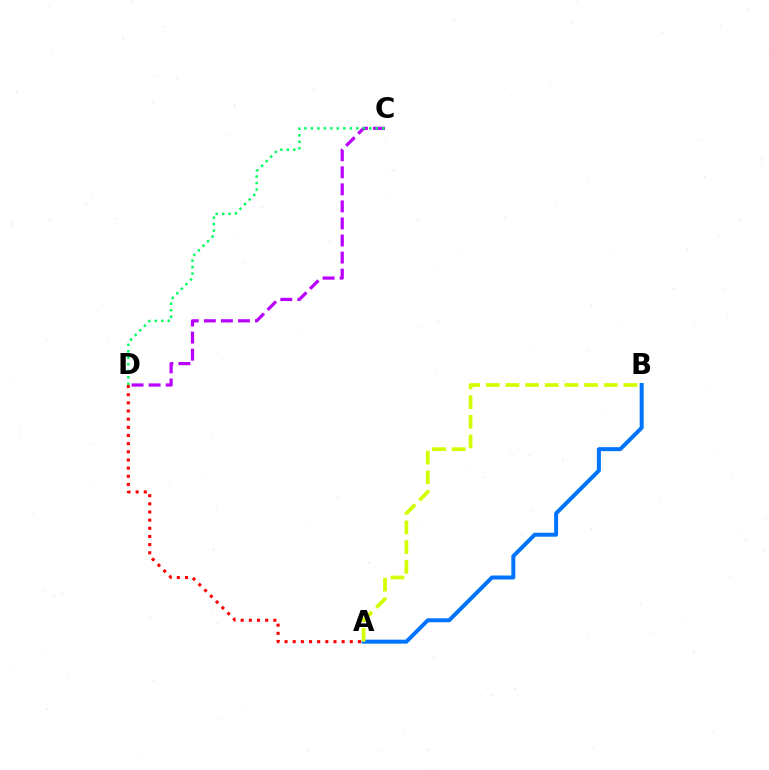{('A', 'B'): [{'color': '#0074ff', 'line_style': 'solid', 'thickness': 2.87}, {'color': '#d1ff00', 'line_style': 'dashed', 'thickness': 2.67}], ('C', 'D'): [{'color': '#b900ff', 'line_style': 'dashed', 'thickness': 2.32}, {'color': '#00ff5c', 'line_style': 'dotted', 'thickness': 1.76}], ('A', 'D'): [{'color': '#ff0000', 'line_style': 'dotted', 'thickness': 2.22}]}